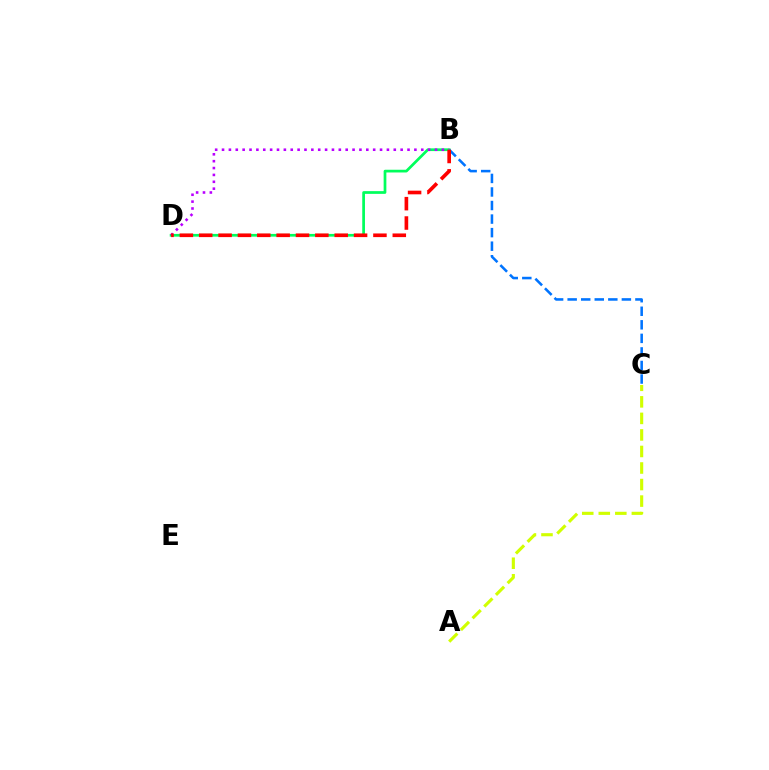{('B', 'D'): [{'color': '#00ff5c', 'line_style': 'solid', 'thickness': 1.96}, {'color': '#b900ff', 'line_style': 'dotted', 'thickness': 1.87}, {'color': '#ff0000', 'line_style': 'dashed', 'thickness': 2.63}], ('B', 'C'): [{'color': '#0074ff', 'line_style': 'dashed', 'thickness': 1.84}], ('A', 'C'): [{'color': '#d1ff00', 'line_style': 'dashed', 'thickness': 2.25}]}